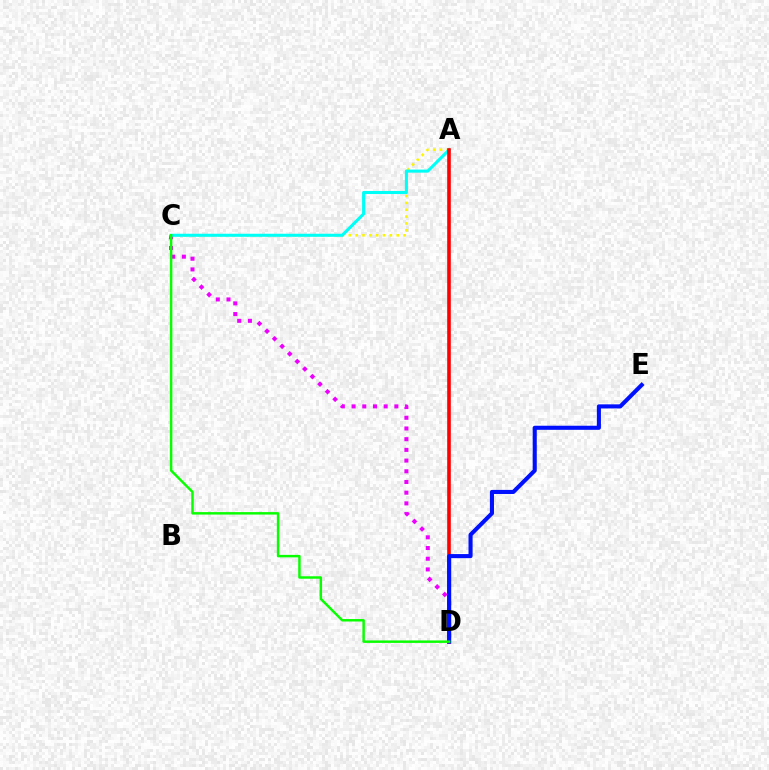{('A', 'C'): [{'color': '#fcf500', 'line_style': 'dotted', 'thickness': 1.86}, {'color': '#00fff6', 'line_style': 'solid', 'thickness': 2.2}], ('C', 'D'): [{'color': '#ee00ff', 'line_style': 'dotted', 'thickness': 2.91}, {'color': '#08ff00', 'line_style': 'solid', 'thickness': 1.77}], ('A', 'D'): [{'color': '#ff0000', 'line_style': 'solid', 'thickness': 2.59}], ('D', 'E'): [{'color': '#0010ff', 'line_style': 'solid', 'thickness': 2.94}]}